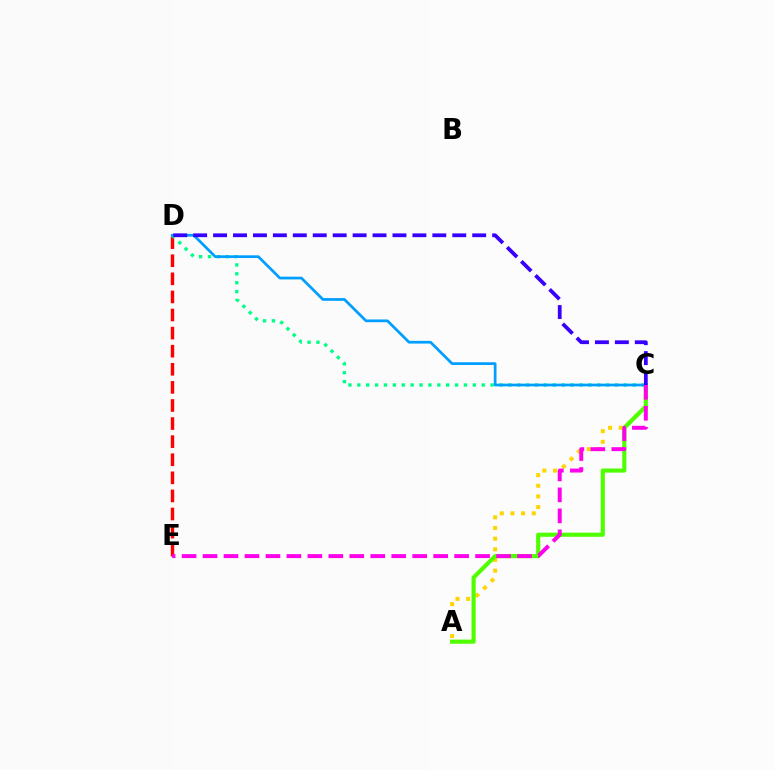{('D', 'E'): [{'color': '#ff0000', 'line_style': 'dashed', 'thickness': 2.46}], ('A', 'C'): [{'color': '#ffd500', 'line_style': 'dotted', 'thickness': 2.9}, {'color': '#4fff00', 'line_style': 'solid', 'thickness': 2.98}], ('C', 'D'): [{'color': '#00ff86', 'line_style': 'dotted', 'thickness': 2.41}, {'color': '#009eff', 'line_style': 'solid', 'thickness': 1.96}, {'color': '#3700ff', 'line_style': 'dashed', 'thickness': 2.71}], ('C', 'E'): [{'color': '#ff00ed', 'line_style': 'dashed', 'thickness': 2.85}]}